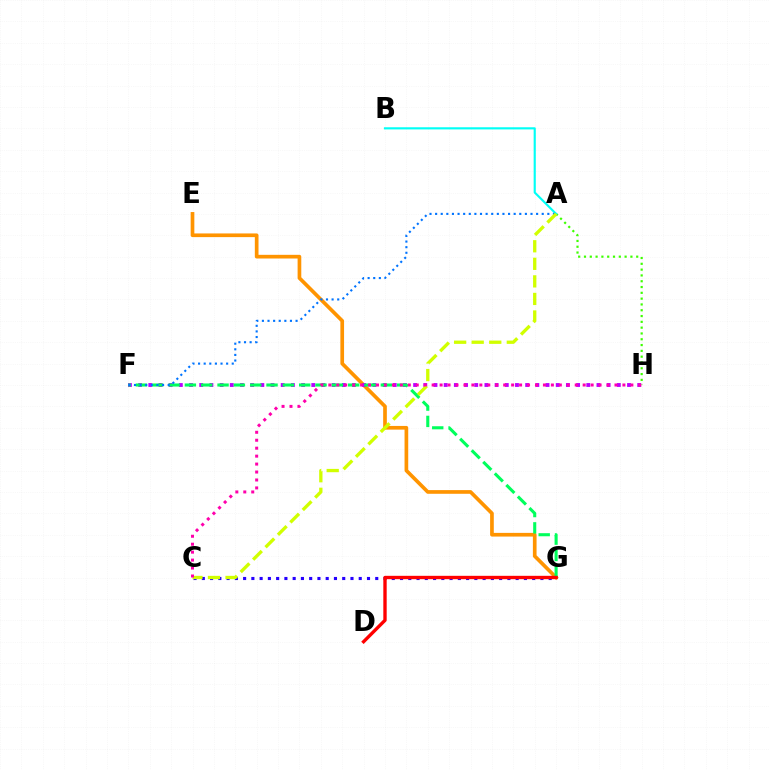{('E', 'G'): [{'color': '#ff9400', 'line_style': 'solid', 'thickness': 2.65}], ('F', 'H'): [{'color': '#b900ff', 'line_style': 'dotted', 'thickness': 2.77}], ('A', 'H'): [{'color': '#3dff00', 'line_style': 'dotted', 'thickness': 1.58}], ('A', 'B'): [{'color': '#00fff6', 'line_style': 'solid', 'thickness': 1.54}], ('C', 'G'): [{'color': '#2500ff', 'line_style': 'dotted', 'thickness': 2.24}], ('F', 'G'): [{'color': '#00ff5c', 'line_style': 'dashed', 'thickness': 2.22}], ('A', 'F'): [{'color': '#0074ff', 'line_style': 'dotted', 'thickness': 1.52}], ('A', 'C'): [{'color': '#d1ff00', 'line_style': 'dashed', 'thickness': 2.38}], ('C', 'H'): [{'color': '#ff00ac', 'line_style': 'dotted', 'thickness': 2.16}], ('D', 'G'): [{'color': '#ff0000', 'line_style': 'solid', 'thickness': 2.42}]}